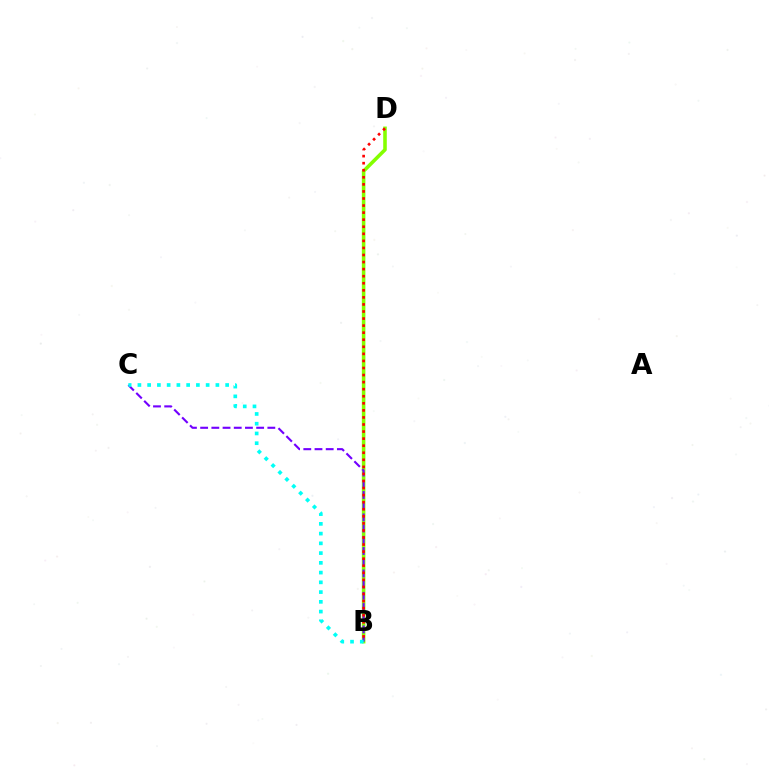{('B', 'D'): [{'color': '#84ff00', 'line_style': 'solid', 'thickness': 2.57}, {'color': '#ff0000', 'line_style': 'dotted', 'thickness': 1.92}], ('B', 'C'): [{'color': '#7200ff', 'line_style': 'dashed', 'thickness': 1.52}, {'color': '#00fff6', 'line_style': 'dotted', 'thickness': 2.65}]}